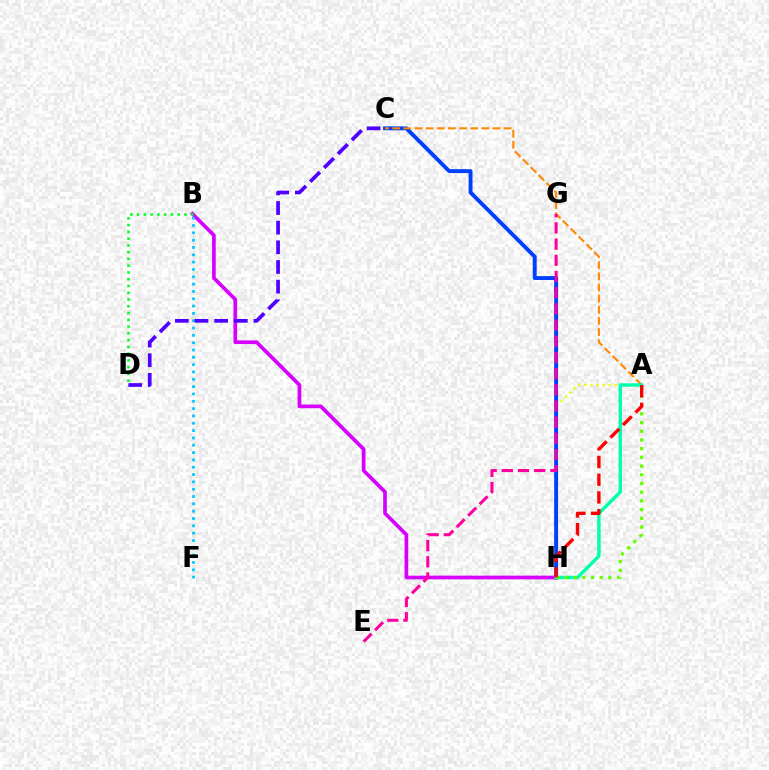{('A', 'H'): [{'color': '#eeff00', 'line_style': 'dotted', 'thickness': 1.67}, {'color': '#00ffaf', 'line_style': 'solid', 'thickness': 2.48}, {'color': '#66ff00', 'line_style': 'dotted', 'thickness': 2.37}, {'color': '#ff0000', 'line_style': 'dashed', 'thickness': 2.41}], ('C', 'H'): [{'color': '#003fff', 'line_style': 'solid', 'thickness': 2.8}], ('B', 'H'): [{'color': '#d600ff', 'line_style': 'solid', 'thickness': 2.65}], ('A', 'C'): [{'color': '#ff8800', 'line_style': 'dashed', 'thickness': 1.51}], ('B', 'D'): [{'color': '#00ff27', 'line_style': 'dotted', 'thickness': 1.84}], ('B', 'F'): [{'color': '#00c7ff', 'line_style': 'dotted', 'thickness': 1.99}], ('E', 'G'): [{'color': '#ff00a0', 'line_style': 'dashed', 'thickness': 2.2}], ('C', 'D'): [{'color': '#4f00ff', 'line_style': 'dashed', 'thickness': 2.67}]}